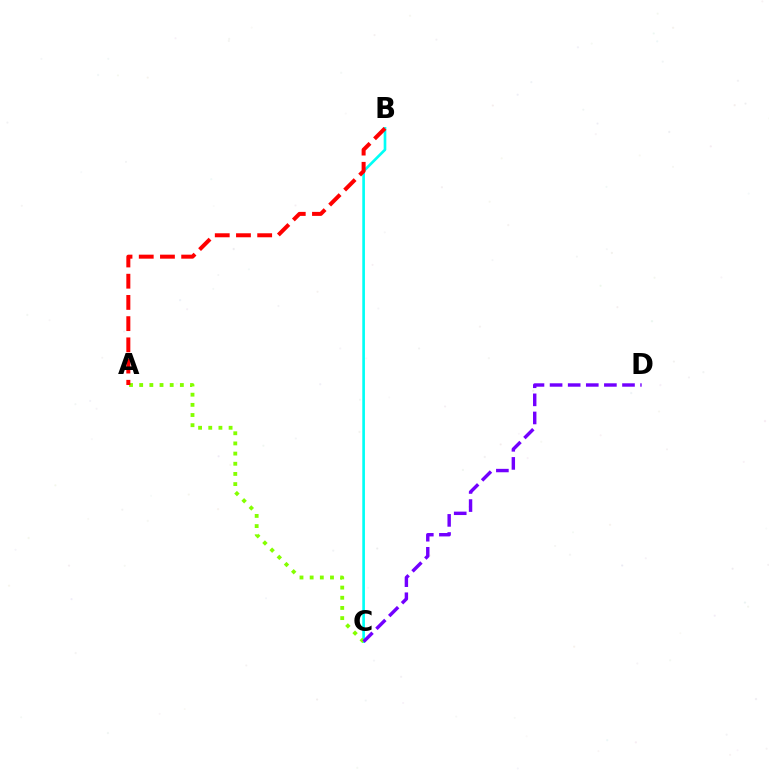{('B', 'C'): [{'color': '#00fff6', 'line_style': 'solid', 'thickness': 1.92}], ('A', 'C'): [{'color': '#84ff00', 'line_style': 'dotted', 'thickness': 2.76}], ('A', 'B'): [{'color': '#ff0000', 'line_style': 'dashed', 'thickness': 2.88}], ('C', 'D'): [{'color': '#7200ff', 'line_style': 'dashed', 'thickness': 2.46}]}